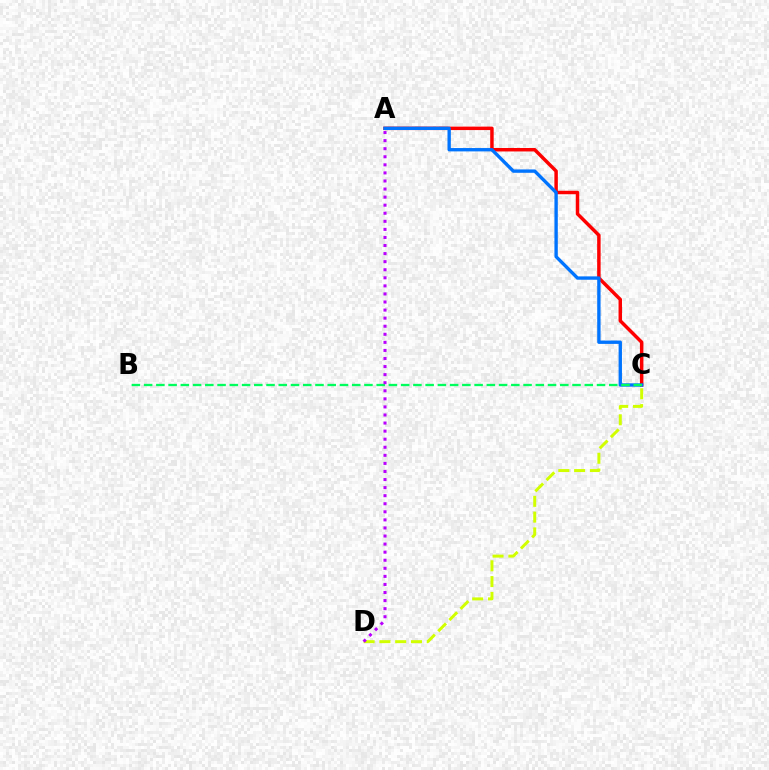{('C', 'D'): [{'color': '#d1ff00', 'line_style': 'dashed', 'thickness': 2.14}], ('A', 'C'): [{'color': '#ff0000', 'line_style': 'solid', 'thickness': 2.5}, {'color': '#0074ff', 'line_style': 'solid', 'thickness': 2.42}], ('B', 'C'): [{'color': '#00ff5c', 'line_style': 'dashed', 'thickness': 1.66}], ('A', 'D'): [{'color': '#b900ff', 'line_style': 'dotted', 'thickness': 2.19}]}